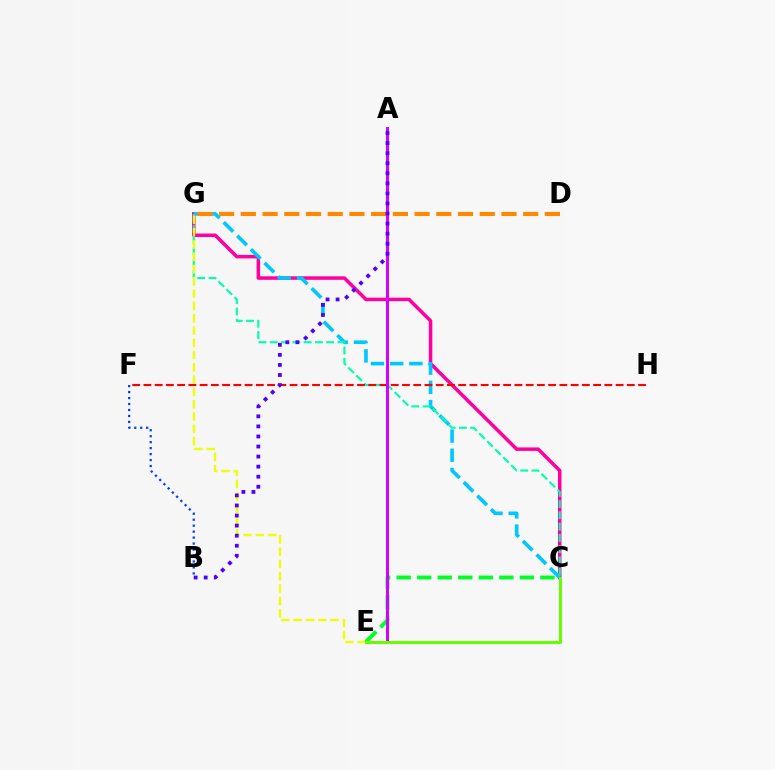{('C', 'G'): [{'color': '#ff00a0', 'line_style': 'solid', 'thickness': 2.53}, {'color': '#00c7ff', 'line_style': 'dashed', 'thickness': 2.61}, {'color': '#00ffaf', 'line_style': 'dashed', 'thickness': 1.53}], ('C', 'E'): [{'color': '#00ff27', 'line_style': 'dashed', 'thickness': 2.79}, {'color': '#66ff00', 'line_style': 'solid', 'thickness': 2.15}], ('F', 'H'): [{'color': '#ff0000', 'line_style': 'dashed', 'thickness': 1.53}], ('A', 'E'): [{'color': '#d600ff', 'line_style': 'solid', 'thickness': 2.16}], ('E', 'G'): [{'color': '#eeff00', 'line_style': 'dashed', 'thickness': 1.67}], ('D', 'G'): [{'color': '#ff8800', 'line_style': 'dashed', 'thickness': 2.95}], ('A', 'B'): [{'color': '#4f00ff', 'line_style': 'dotted', 'thickness': 2.73}], ('B', 'F'): [{'color': '#003fff', 'line_style': 'dotted', 'thickness': 1.62}]}